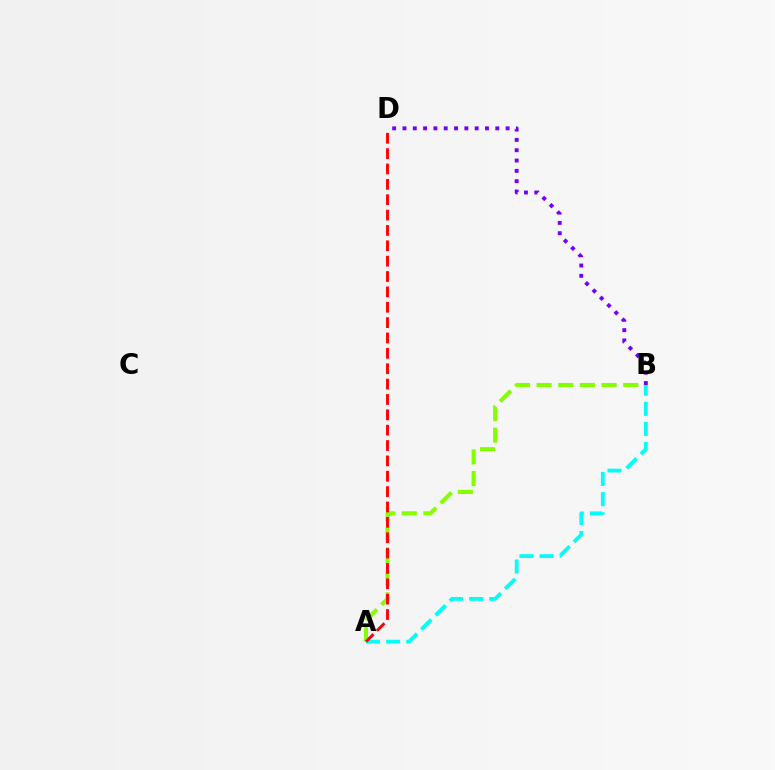{('A', 'B'): [{'color': '#84ff00', 'line_style': 'dashed', 'thickness': 2.94}, {'color': '#00fff6', 'line_style': 'dashed', 'thickness': 2.73}], ('A', 'D'): [{'color': '#ff0000', 'line_style': 'dashed', 'thickness': 2.09}], ('B', 'D'): [{'color': '#7200ff', 'line_style': 'dotted', 'thickness': 2.8}]}